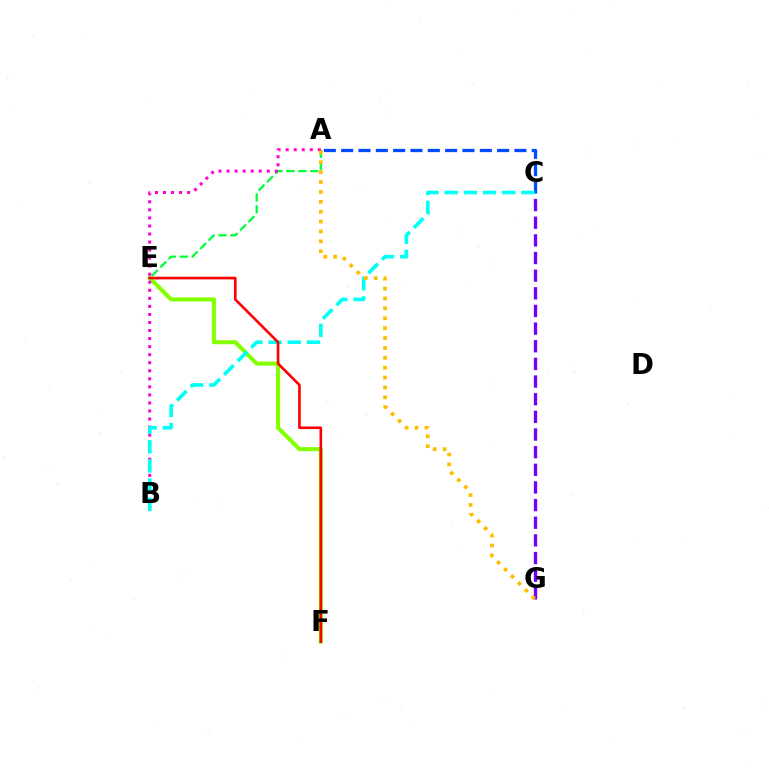{('C', 'G'): [{'color': '#7200ff', 'line_style': 'dashed', 'thickness': 2.4}], ('A', 'E'): [{'color': '#00ff39', 'line_style': 'dashed', 'thickness': 1.62}], ('E', 'F'): [{'color': '#84ff00', 'line_style': 'solid', 'thickness': 2.94}, {'color': '#ff0000', 'line_style': 'solid', 'thickness': 1.9}], ('A', 'B'): [{'color': '#ff00cf', 'line_style': 'dotted', 'thickness': 2.19}], ('A', 'C'): [{'color': '#004bff', 'line_style': 'dashed', 'thickness': 2.35}], ('B', 'C'): [{'color': '#00fff6', 'line_style': 'dashed', 'thickness': 2.61}], ('A', 'G'): [{'color': '#ffbd00', 'line_style': 'dotted', 'thickness': 2.69}]}